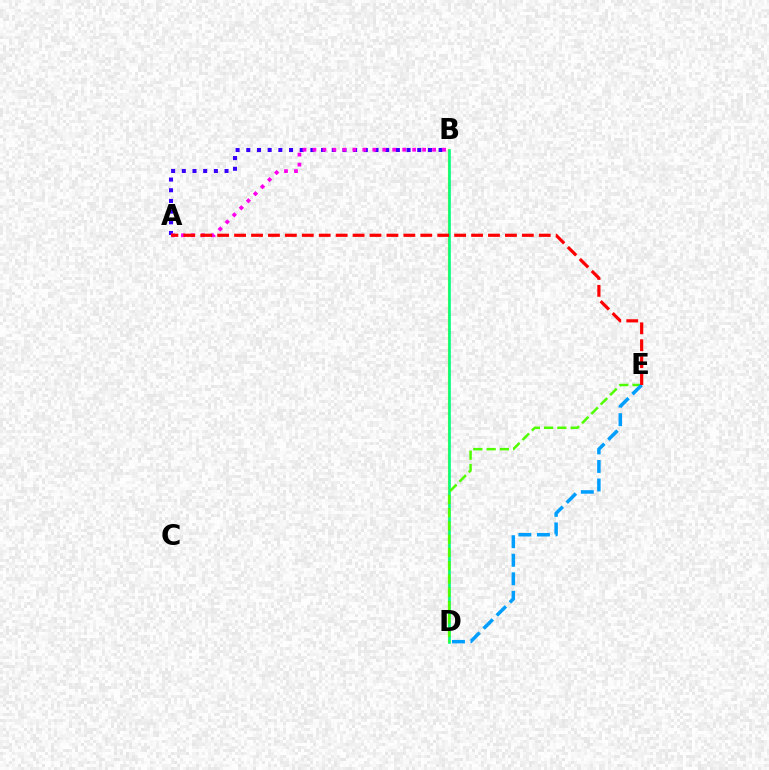{('B', 'D'): [{'color': '#ffd500', 'line_style': 'solid', 'thickness': 1.56}, {'color': '#00ff86', 'line_style': 'solid', 'thickness': 1.88}], ('D', 'E'): [{'color': '#4fff00', 'line_style': 'dashed', 'thickness': 1.8}, {'color': '#009eff', 'line_style': 'dashed', 'thickness': 2.52}], ('A', 'B'): [{'color': '#3700ff', 'line_style': 'dotted', 'thickness': 2.9}, {'color': '#ff00ed', 'line_style': 'dotted', 'thickness': 2.71}], ('A', 'E'): [{'color': '#ff0000', 'line_style': 'dashed', 'thickness': 2.3}]}